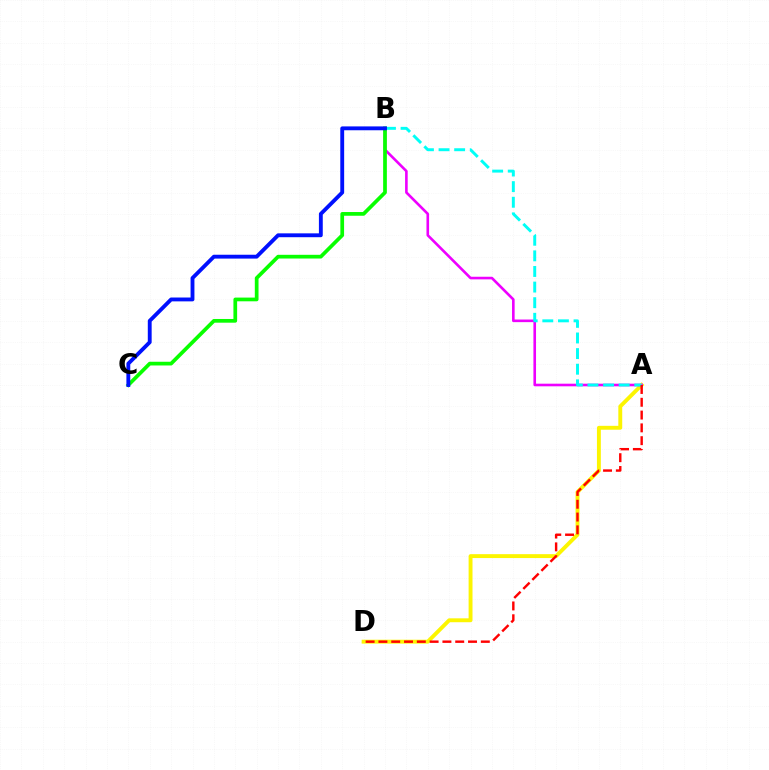{('A', 'D'): [{'color': '#fcf500', 'line_style': 'solid', 'thickness': 2.8}, {'color': '#ff0000', 'line_style': 'dashed', 'thickness': 1.74}], ('A', 'B'): [{'color': '#ee00ff', 'line_style': 'solid', 'thickness': 1.88}, {'color': '#00fff6', 'line_style': 'dashed', 'thickness': 2.12}], ('B', 'C'): [{'color': '#08ff00', 'line_style': 'solid', 'thickness': 2.67}, {'color': '#0010ff', 'line_style': 'solid', 'thickness': 2.78}]}